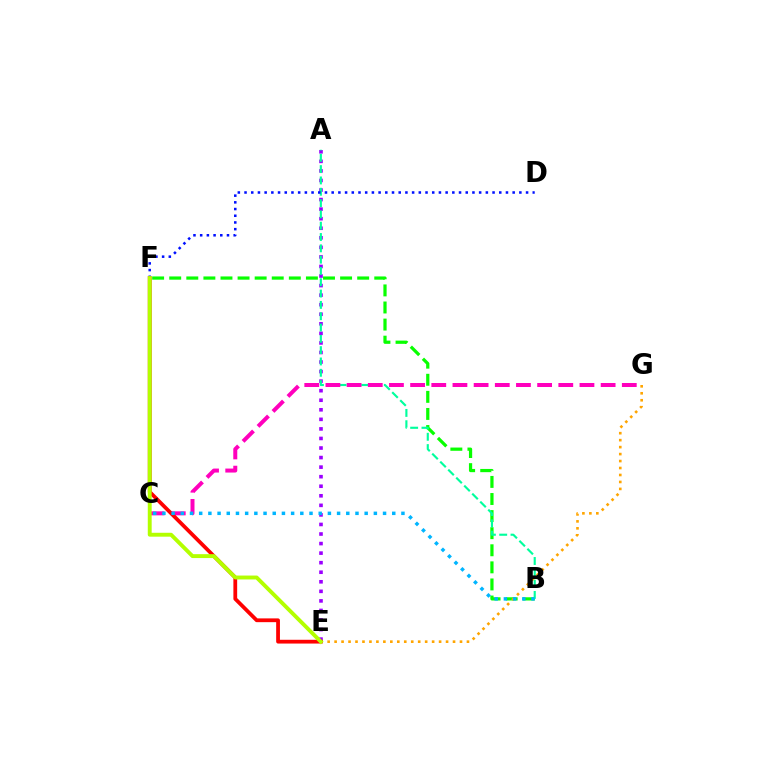{('A', 'E'): [{'color': '#9b00ff', 'line_style': 'dotted', 'thickness': 2.6}], ('B', 'F'): [{'color': '#08ff00', 'line_style': 'dashed', 'thickness': 2.32}], ('E', 'G'): [{'color': '#ffa500', 'line_style': 'dotted', 'thickness': 1.89}], ('A', 'B'): [{'color': '#00ff9d', 'line_style': 'dashed', 'thickness': 1.54}], ('D', 'F'): [{'color': '#0010ff', 'line_style': 'dotted', 'thickness': 1.82}], ('C', 'G'): [{'color': '#ff00bd', 'line_style': 'dashed', 'thickness': 2.88}], ('E', 'F'): [{'color': '#ff0000', 'line_style': 'solid', 'thickness': 2.72}, {'color': '#b3ff00', 'line_style': 'solid', 'thickness': 2.81}], ('B', 'C'): [{'color': '#00b5ff', 'line_style': 'dotted', 'thickness': 2.5}]}